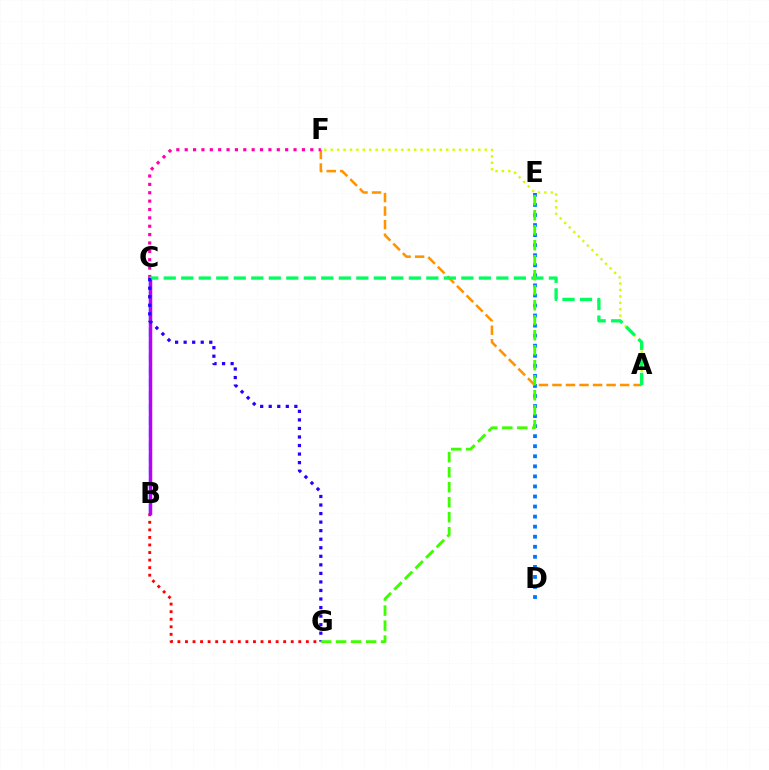{('B', 'C'): [{'color': '#00fff6', 'line_style': 'dashed', 'thickness': 1.71}, {'color': '#b900ff', 'line_style': 'solid', 'thickness': 2.51}], ('D', 'E'): [{'color': '#0074ff', 'line_style': 'dotted', 'thickness': 2.73}], ('B', 'G'): [{'color': '#ff0000', 'line_style': 'dotted', 'thickness': 2.05}], ('A', 'F'): [{'color': '#d1ff00', 'line_style': 'dotted', 'thickness': 1.74}, {'color': '#ff9400', 'line_style': 'dashed', 'thickness': 1.84}], ('C', 'F'): [{'color': '#ff00ac', 'line_style': 'dotted', 'thickness': 2.27}], ('A', 'C'): [{'color': '#00ff5c', 'line_style': 'dashed', 'thickness': 2.38}], ('C', 'G'): [{'color': '#2500ff', 'line_style': 'dotted', 'thickness': 2.32}], ('E', 'G'): [{'color': '#3dff00', 'line_style': 'dashed', 'thickness': 2.04}]}